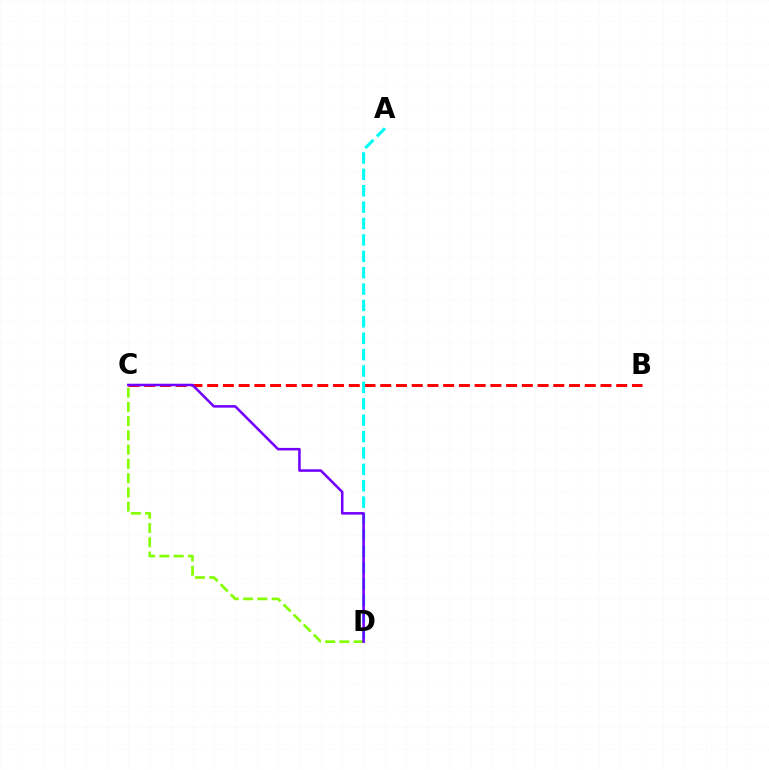{('C', 'D'): [{'color': '#84ff00', 'line_style': 'dashed', 'thickness': 1.94}, {'color': '#7200ff', 'line_style': 'solid', 'thickness': 1.83}], ('B', 'C'): [{'color': '#ff0000', 'line_style': 'dashed', 'thickness': 2.14}], ('A', 'D'): [{'color': '#00fff6', 'line_style': 'dashed', 'thickness': 2.23}]}